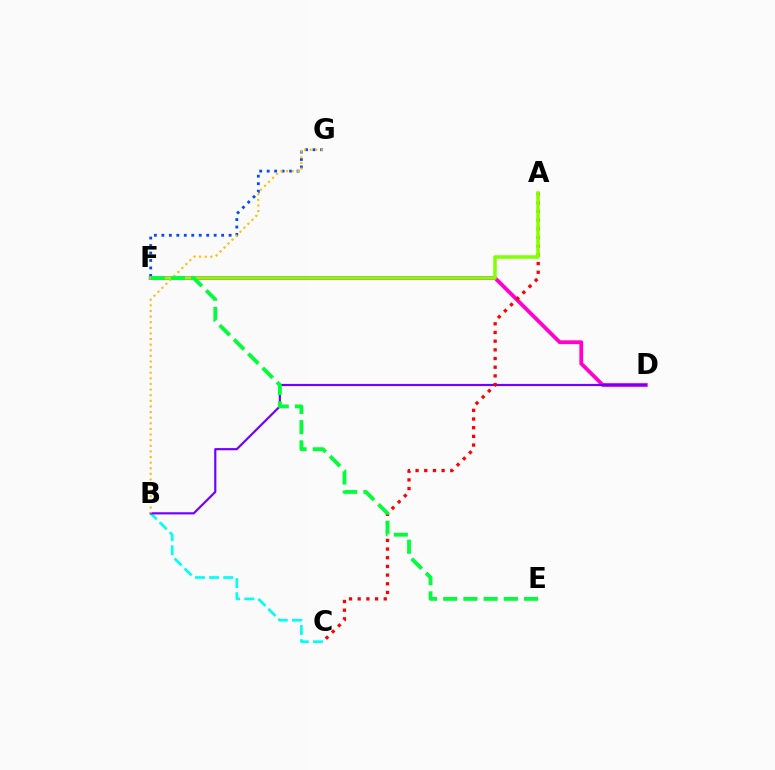{('B', 'C'): [{'color': '#00fff6', 'line_style': 'dashed', 'thickness': 1.92}], ('F', 'G'): [{'color': '#004bff', 'line_style': 'dotted', 'thickness': 2.03}], ('D', 'F'): [{'color': '#ff00cf', 'line_style': 'solid', 'thickness': 2.73}], ('B', 'D'): [{'color': '#7200ff', 'line_style': 'solid', 'thickness': 1.56}], ('A', 'C'): [{'color': '#ff0000', 'line_style': 'dotted', 'thickness': 2.36}], ('B', 'G'): [{'color': '#ffbd00', 'line_style': 'dotted', 'thickness': 1.53}], ('A', 'F'): [{'color': '#84ff00', 'line_style': 'solid', 'thickness': 2.53}], ('E', 'F'): [{'color': '#00ff39', 'line_style': 'dashed', 'thickness': 2.74}]}